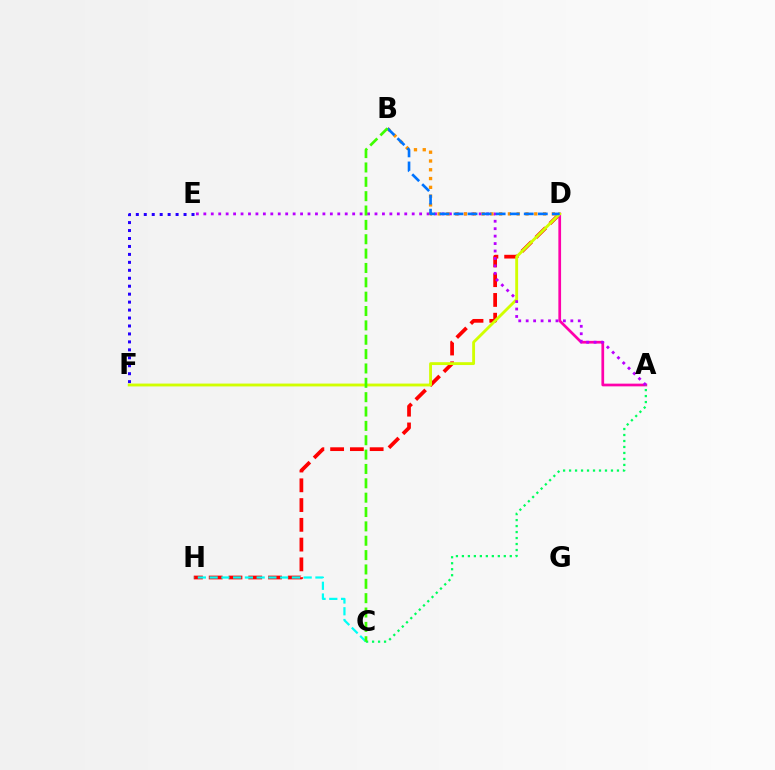{('D', 'H'): [{'color': '#ff0000', 'line_style': 'dashed', 'thickness': 2.69}], ('E', 'F'): [{'color': '#2500ff', 'line_style': 'dotted', 'thickness': 2.16}], ('A', 'D'): [{'color': '#ff00ac', 'line_style': 'solid', 'thickness': 1.95}], ('D', 'F'): [{'color': '#d1ff00', 'line_style': 'solid', 'thickness': 2.06}], ('A', 'E'): [{'color': '#b900ff', 'line_style': 'dotted', 'thickness': 2.02}], ('B', 'D'): [{'color': '#ff9400', 'line_style': 'dotted', 'thickness': 2.39}, {'color': '#0074ff', 'line_style': 'dashed', 'thickness': 1.91}], ('C', 'H'): [{'color': '#00fff6', 'line_style': 'dashed', 'thickness': 1.6}], ('A', 'C'): [{'color': '#00ff5c', 'line_style': 'dotted', 'thickness': 1.63}], ('B', 'C'): [{'color': '#3dff00', 'line_style': 'dashed', 'thickness': 1.95}]}